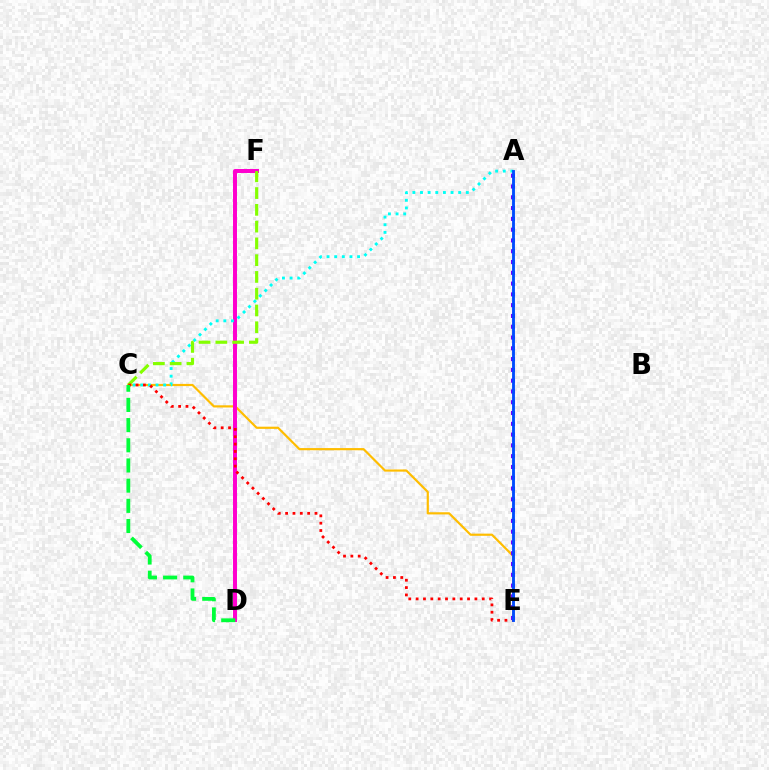{('C', 'E'): [{'color': '#ffbd00', 'line_style': 'solid', 'thickness': 1.57}, {'color': '#ff0000', 'line_style': 'dotted', 'thickness': 2.0}], ('D', 'F'): [{'color': '#ff00cf', 'line_style': 'solid', 'thickness': 2.87}], ('A', 'C'): [{'color': '#00fff6', 'line_style': 'dotted', 'thickness': 2.07}], ('C', 'F'): [{'color': '#84ff00', 'line_style': 'dashed', 'thickness': 2.28}], ('C', 'D'): [{'color': '#00ff39', 'line_style': 'dashed', 'thickness': 2.74}], ('A', 'E'): [{'color': '#7200ff', 'line_style': 'dotted', 'thickness': 2.93}, {'color': '#004bff', 'line_style': 'solid', 'thickness': 2.06}]}